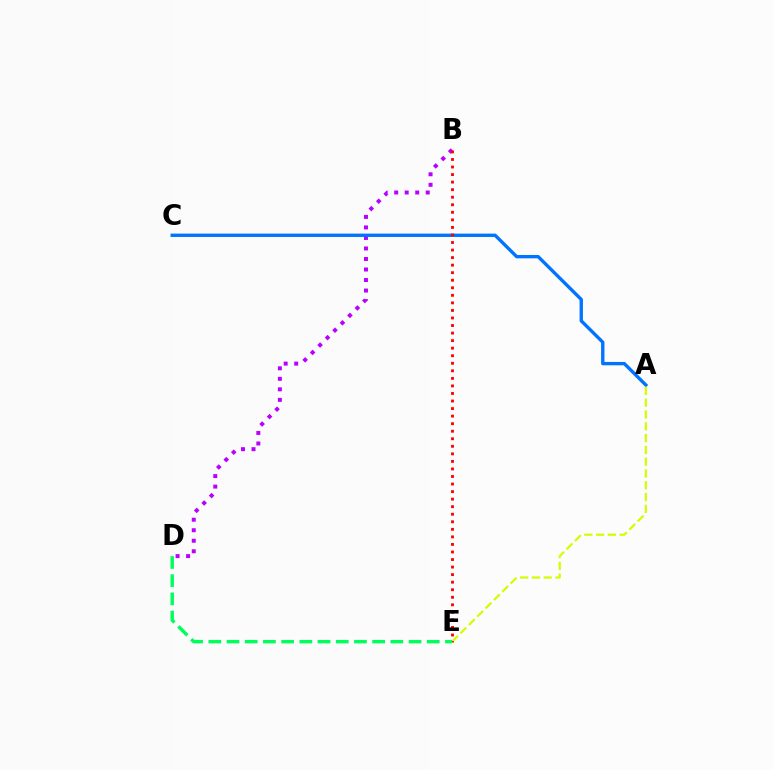{('B', 'D'): [{'color': '#b900ff', 'line_style': 'dotted', 'thickness': 2.86}], ('A', 'C'): [{'color': '#0074ff', 'line_style': 'solid', 'thickness': 2.42}], ('A', 'E'): [{'color': '#d1ff00', 'line_style': 'dashed', 'thickness': 1.6}], ('B', 'E'): [{'color': '#ff0000', 'line_style': 'dotted', 'thickness': 2.05}], ('D', 'E'): [{'color': '#00ff5c', 'line_style': 'dashed', 'thickness': 2.47}]}